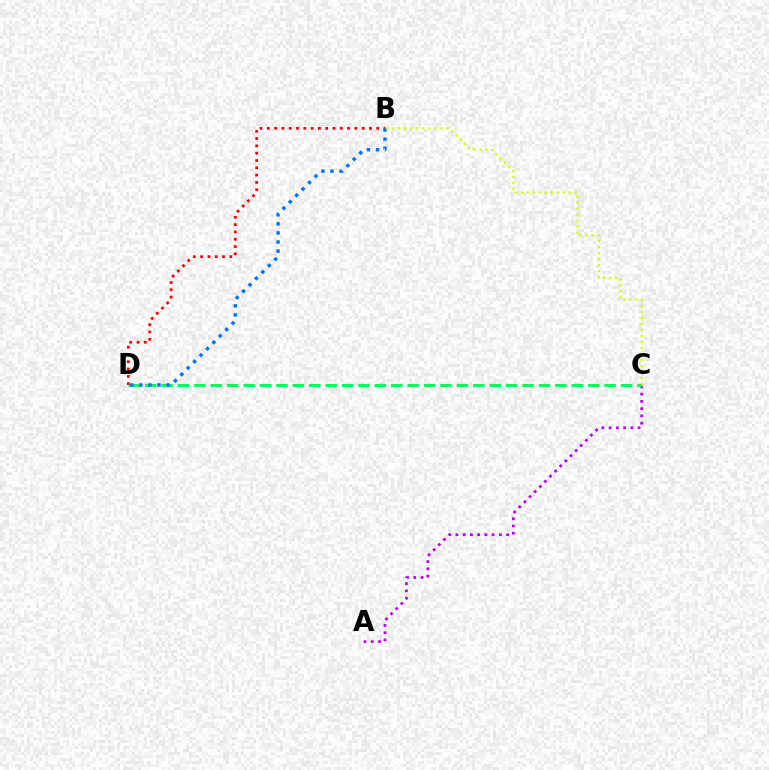{('A', 'C'): [{'color': '#b900ff', 'line_style': 'dotted', 'thickness': 1.97}], ('C', 'D'): [{'color': '#00ff5c', 'line_style': 'dashed', 'thickness': 2.23}], ('B', 'D'): [{'color': '#ff0000', 'line_style': 'dotted', 'thickness': 1.98}, {'color': '#0074ff', 'line_style': 'dotted', 'thickness': 2.46}], ('B', 'C'): [{'color': '#d1ff00', 'line_style': 'dotted', 'thickness': 1.63}]}